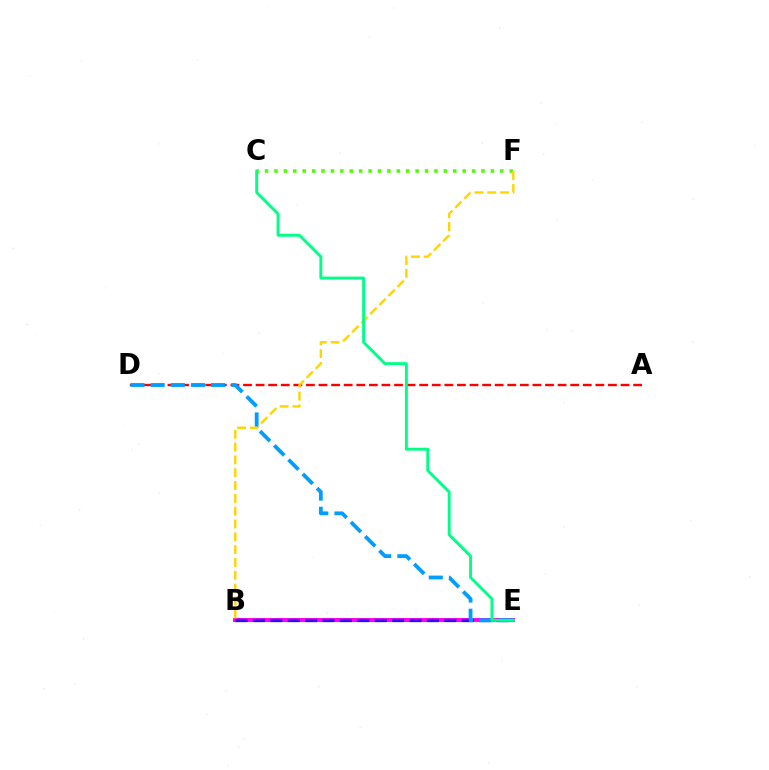{('B', 'E'): [{'color': '#ff00ed', 'line_style': 'solid', 'thickness': 2.83}, {'color': '#3700ff', 'line_style': 'dashed', 'thickness': 2.36}], ('A', 'D'): [{'color': '#ff0000', 'line_style': 'dashed', 'thickness': 1.71}], ('C', 'F'): [{'color': '#4fff00', 'line_style': 'dotted', 'thickness': 2.56}], ('B', 'F'): [{'color': '#ffd500', 'line_style': 'dashed', 'thickness': 1.74}], ('D', 'E'): [{'color': '#009eff', 'line_style': 'dashed', 'thickness': 2.74}], ('C', 'E'): [{'color': '#00ff86', 'line_style': 'solid', 'thickness': 2.09}]}